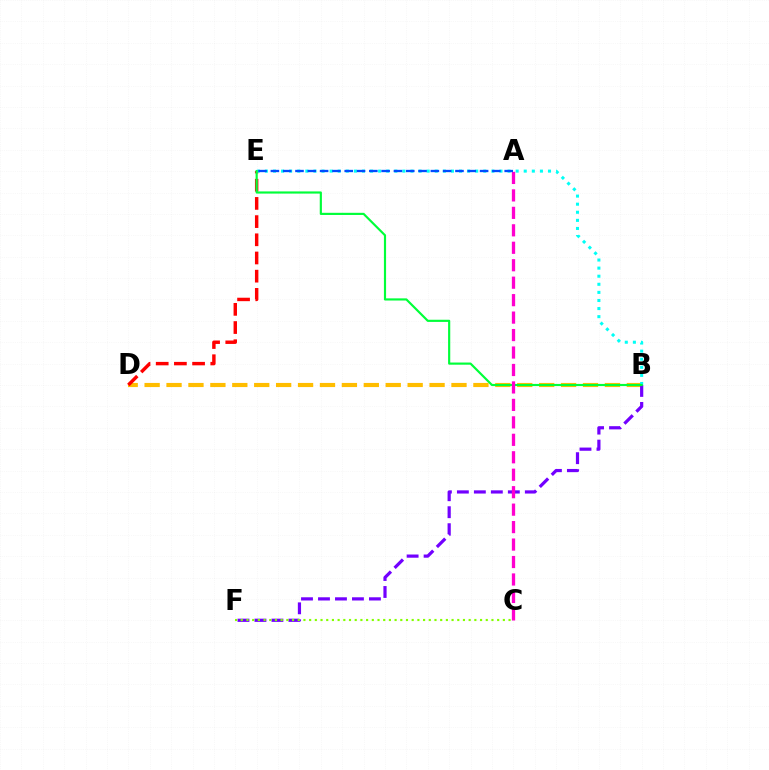{('B', 'D'): [{'color': '#ffbd00', 'line_style': 'dashed', 'thickness': 2.98}], ('D', 'E'): [{'color': '#ff0000', 'line_style': 'dashed', 'thickness': 2.47}], ('B', 'E'): [{'color': '#00fff6', 'line_style': 'dotted', 'thickness': 2.2}, {'color': '#00ff39', 'line_style': 'solid', 'thickness': 1.56}], ('B', 'F'): [{'color': '#7200ff', 'line_style': 'dashed', 'thickness': 2.31}], ('C', 'F'): [{'color': '#84ff00', 'line_style': 'dotted', 'thickness': 1.55}], ('A', 'C'): [{'color': '#ff00cf', 'line_style': 'dashed', 'thickness': 2.37}], ('A', 'E'): [{'color': '#004bff', 'line_style': 'dashed', 'thickness': 1.67}]}